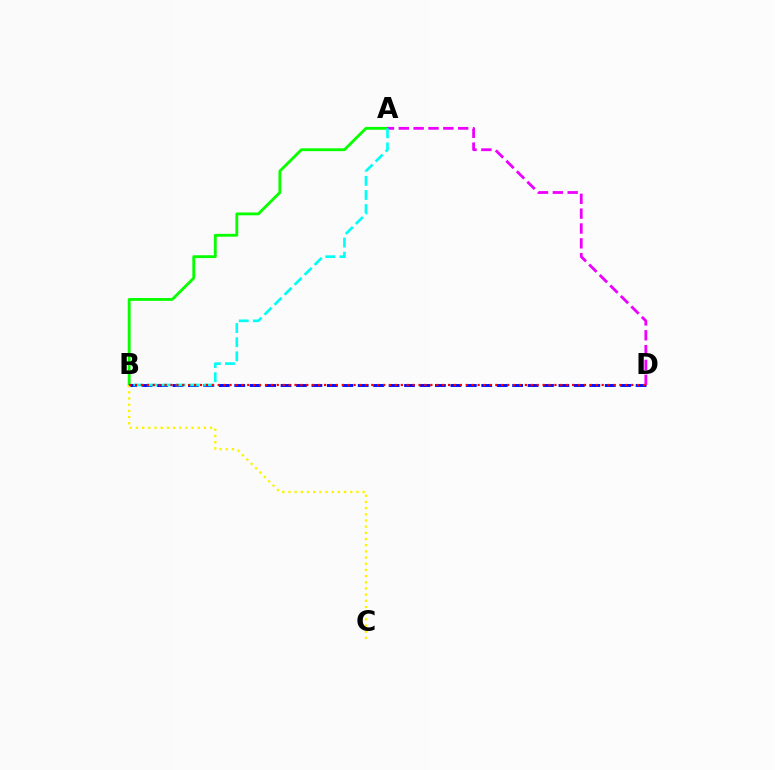{('B', 'D'): [{'color': '#0010ff', 'line_style': 'dashed', 'thickness': 2.1}, {'color': '#ff0000', 'line_style': 'dotted', 'thickness': 1.6}], ('A', 'B'): [{'color': '#08ff00', 'line_style': 'solid', 'thickness': 2.05}, {'color': '#00fff6', 'line_style': 'dashed', 'thickness': 1.92}], ('A', 'D'): [{'color': '#ee00ff', 'line_style': 'dashed', 'thickness': 2.02}], ('B', 'C'): [{'color': '#fcf500', 'line_style': 'dotted', 'thickness': 1.68}]}